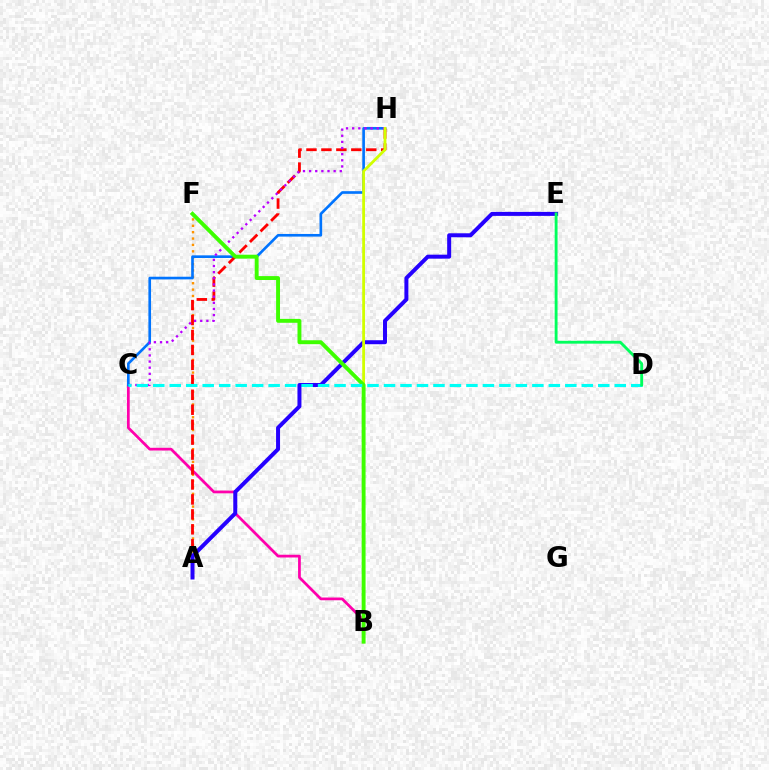{('B', 'C'): [{'color': '#ff00ac', 'line_style': 'solid', 'thickness': 1.98}], ('A', 'F'): [{'color': '#ff9400', 'line_style': 'dotted', 'thickness': 1.73}], ('C', 'H'): [{'color': '#0074ff', 'line_style': 'solid', 'thickness': 1.9}, {'color': '#b900ff', 'line_style': 'dotted', 'thickness': 1.67}], ('A', 'H'): [{'color': '#ff0000', 'line_style': 'dashed', 'thickness': 2.03}], ('A', 'E'): [{'color': '#2500ff', 'line_style': 'solid', 'thickness': 2.87}], ('B', 'H'): [{'color': '#d1ff00', 'line_style': 'solid', 'thickness': 2.01}], ('B', 'F'): [{'color': '#3dff00', 'line_style': 'solid', 'thickness': 2.81}], ('C', 'D'): [{'color': '#00fff6', 'line_style': 'dashed', 'thickness': 2.24}], ('D', 'E'): [{'color': '#00ff5c', 'line_style': 'solid', 'thickness': 2.06}]}